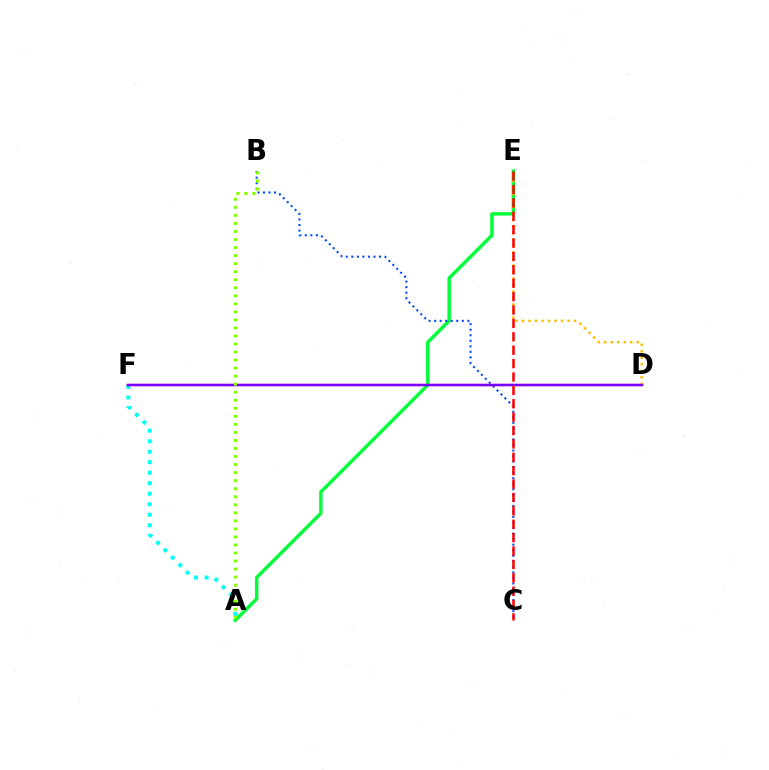{('A', 'F'): [{'color': '#00fff6', 'line_style': 'dotted', 'thickness': 2.86}], ('A', 'E'): [{'color': '#00ff39', 'line_style': 'solid', 'thickness': 2.46}], ('B', 'C'): [{'color': '#004bff', 'line_style': 'dotted', 'thickness': 1.51}], ('D', 'F'): [{'color': '#ff00cf', 'line_style': 'solid', 'thickness': 1.76}, {'color': '#7200ff', 'line_style': 'solid', 'thickness': 1.64}], ('D', 'E'): [{'color': '#ffbd00', 'line_style': 'dotted', 'thickness': 1.77}], ('A', 'B'): [{'color': '#84ff00', 'line_style': 'dotted', 'thickness': 2.18}], ('C', 'E'): [{'color': '#ff0000', 'line_style': 'dashed', 'thickness': 1.82}]}